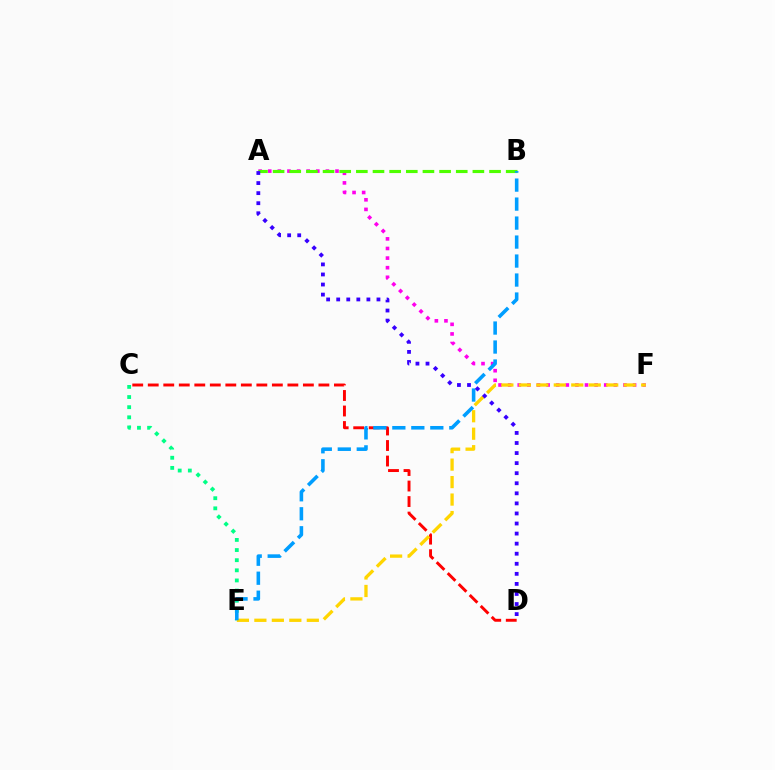{('C', 'E'): [{'color': '#00ff86', 'line_style': 'dotted', 'thickness': 2.75}], ('C', 'D'): [{'color': '#ff0000', 'line_style': 'dashed', 'thickness': 2.11}], ('A', 'F'): [{'color': '#ff00ed', 'line_style': 'dotted', 'thickness': 2.61}], ('E', 'F'): [{'color': '#ffd500', 'line_style': 'dashed', 'thickness': 2.37}], ('A', 'B'): [{'color': '#4fff00', 'line_style': 'dashed', 'thickness': 2.26}], ('B', 'E'): [{'color': '#009eff', 'line_style': 'dashed', 'thickness': 2.58}], ('A', 'D'): [{'color': '#3700ff', 'line_style': 'dotted', 'thickness': 2.73}]}